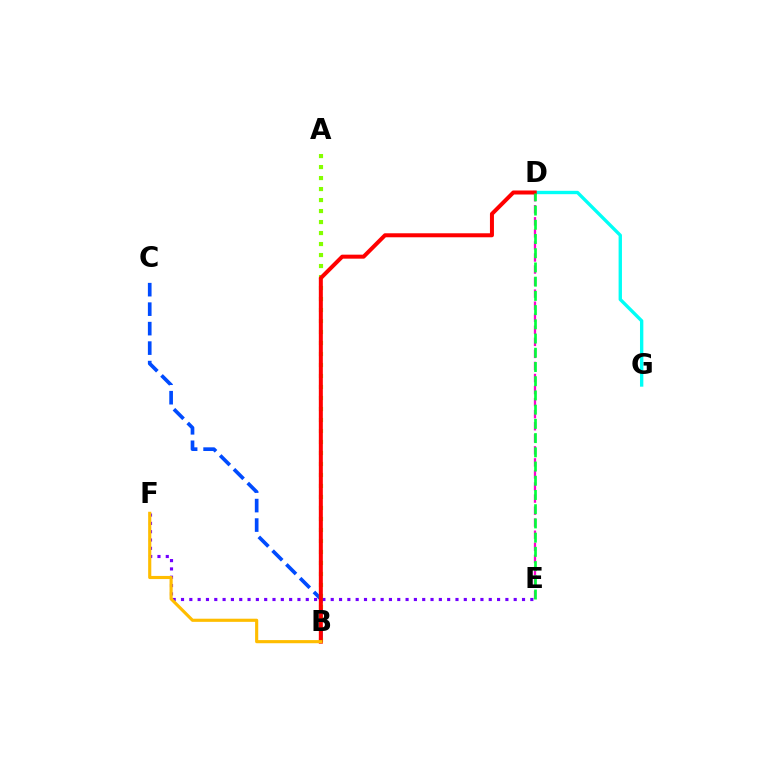{('B', 'C'): [{'color': '#004bff', 'line_style': 'dashed', 'thickness': 2.65}], ('D', 'G'): [{'color': '#00fff6', 'line_style': 'solid', 'thickness': 2.42}], ('D', 'E'): [{'color': '#ff00cf', 'line_style': 'dashed', 'thickness': 1.64}, {'color': '#00ff39', 'line_style': 'dashed', 'thickness': 1.93}], ('E', 'F'): [{'color': '#7200ff', 'line_style': 'dotted', 'thickness': 2.26}], ('A', 'B'): [{'color': '#84ff00', 'line_style': 'dotted', 'thickness': 2.99}], ('B', 'D'): [{'color': '#ff0000', 'line_style': 'solid', 'thickness': 2.88}], ('B', 'F'): [{'color': '#ffbd00', 'line_style': 'solid', 'thickness': 2.26}]}